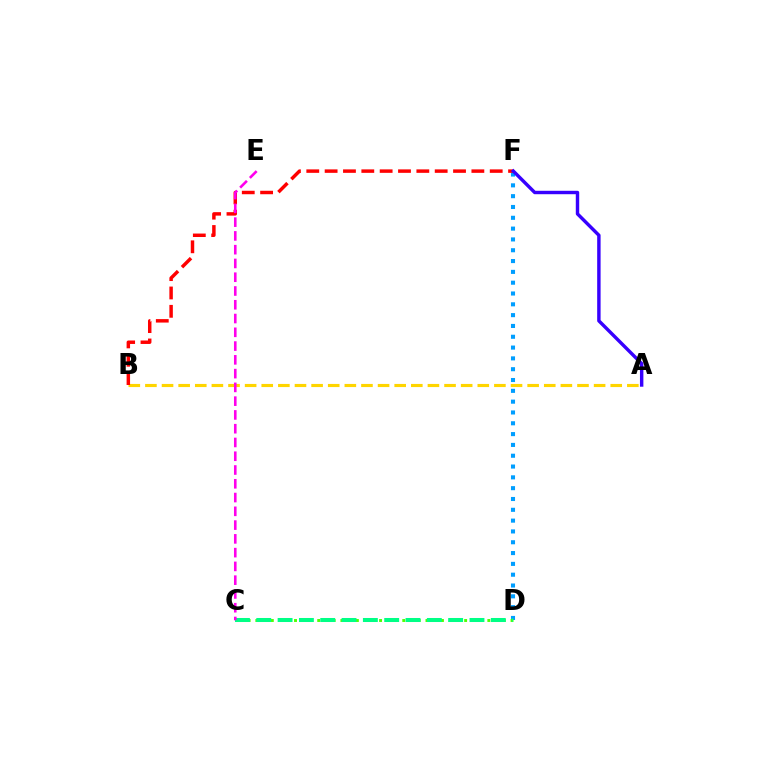{('A', 'B'): [{'color': '#ffd500', 'line_style': 'dashed', 'thickness': 2.26}], ('D', 'F'): [{'color': '#009eff', 'line_style': 'dotted', 'thickness': 2.94}], ('C', 'D'): [{'color': '#4fff00', 'line_style': 'dotted', 'thickness': 2.1}, {'color': '#00ff86', 'line_style': 'dashed', 'thickness': 2.9}], ('B', 'F'): [{'color': '#ff0000', 'line_style': 'dashed', 'thickness': 2.49}], ('C', 'E'): [{'color': '#ff00ed', 'line_style': 'dashed', 'thickness': 1.87}], ('A', 'F'): [{'color': '#3700ff', 'line_style': 'solid', 'thickness': 2.46}]}